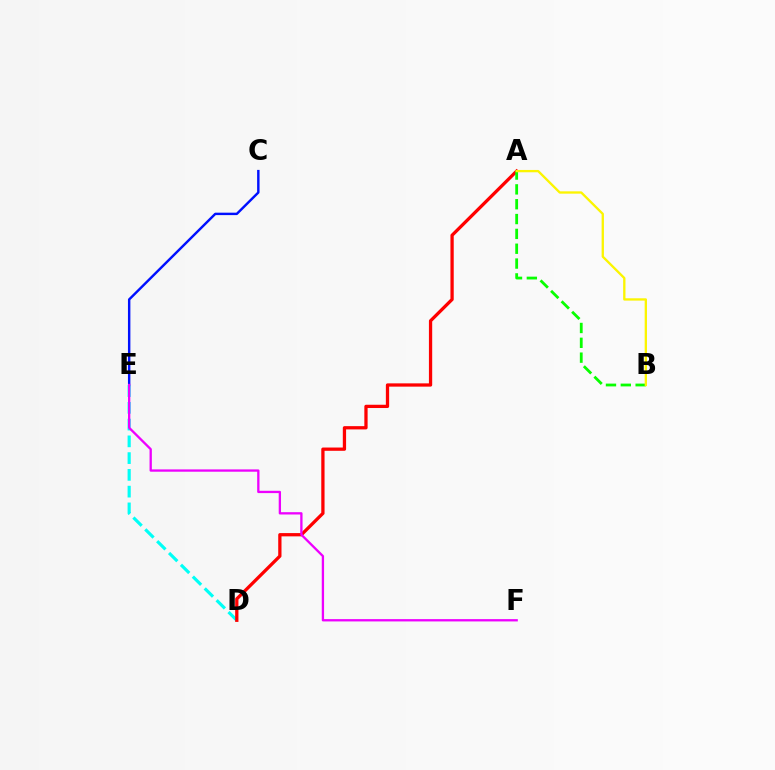{('C', 'E'): [{'color': '#0010ff', 'line_style': 'solid', 'thickness': 1.75}], ('D', 'E'): [{'color': '#00fff6', 'line_style': 'dashed', 'thickness': 2.28}], ('A', 'D'): [{'color': '#ff0000', 'line_style': 'solid', 'thickness': 2.36}], ('E', 'F'): [{'color': '#ee00ff', 'line_style': 'solid', 'thickness': 1.66}], ('A', 'B'): [{'color': '#08ff00', 'line_style': 'dashed', 'thickness': 2.02}, {'color': '#fcf500', 'line_style': 'solid', 'thickness': 1.67}]}